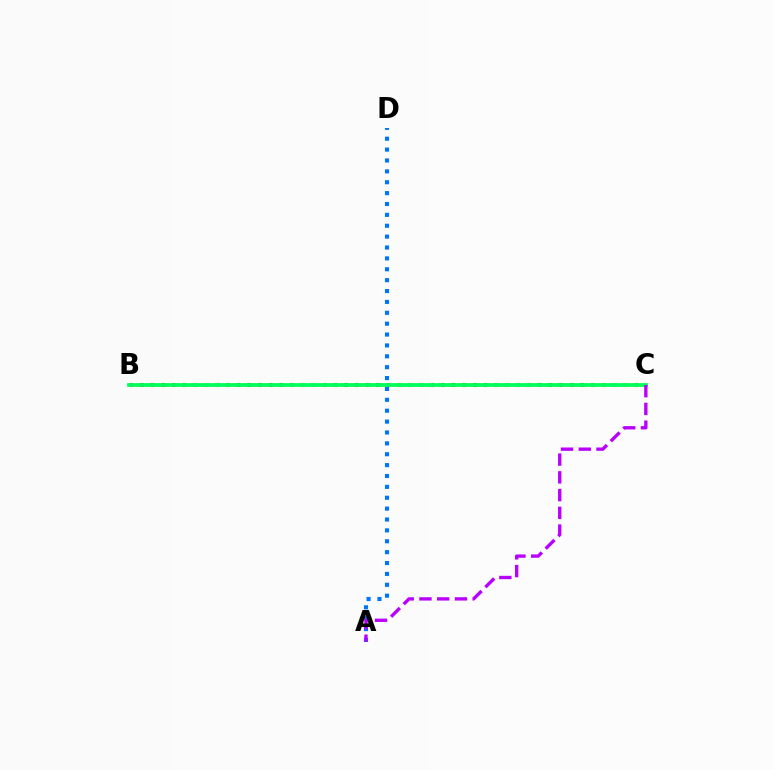{('A', 'D'): [{'color': '#0074ff', 'line_style': 'dotted', 'thickness': 2.96}], ('B', 'C'): [{'color': '#ff0000', 'line_style': 'dotted', 'thickness': 2.92}, {'color': '#d1ff00', 'line_style': 'dotted', 'thickness': 2.64}, {'color': '#00ff5c', 'line_style': 'solid', 'thickness': 2.71}], ('A', 'C'): [{'color': '#b900ff', 'line_style': 'dashed', 'thickness': 2.41}]}